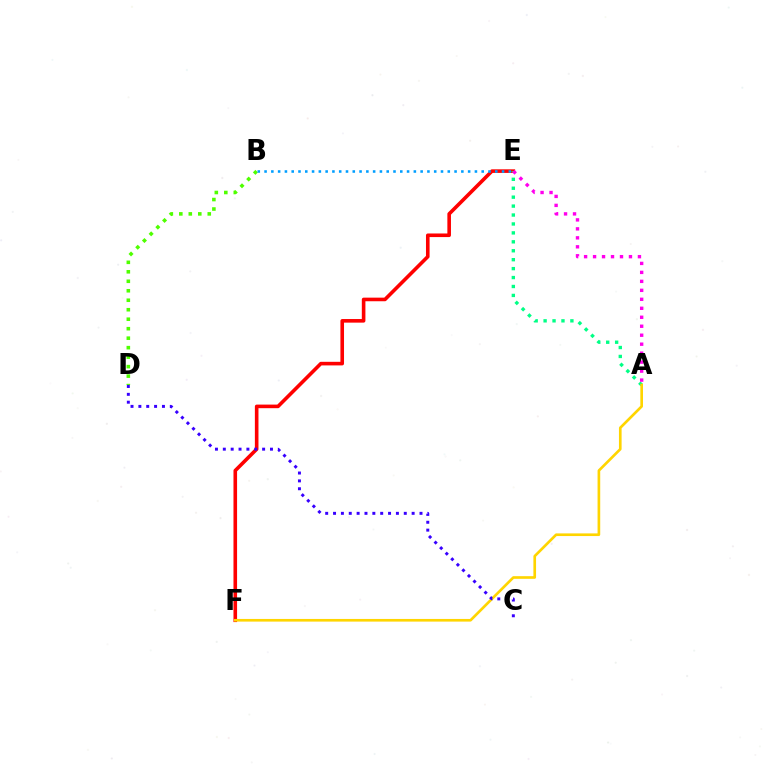{('E', 'F'): [{'color': '#ff0000', 'line_style': 'solid', 'thickness': 2.59}], ('A', 'E'): [{'color': '#00ff86', 'line_style': 'dotted', 'thickness': 2.43}, {'color': '#ff00ed', 'line_style': 'dotted', 'thickness': 2.44}], ('B', 'D'): [{'color': '#4fff00', 'line_style': 'dotted', 'thickness': 2.58}], ('B', 'E'): [{'color': '#009eff', 'line_style': 'dotted', 'thickness': 1.84}], ('A', 'F'): [{'color': '#ffd500', 'line_style': 'solid', 'thickness': 1.91}], ('C', 'D'): [{'color': '#3700ff', 'line_style': 'dotted', 'thickness': 2.14}]}